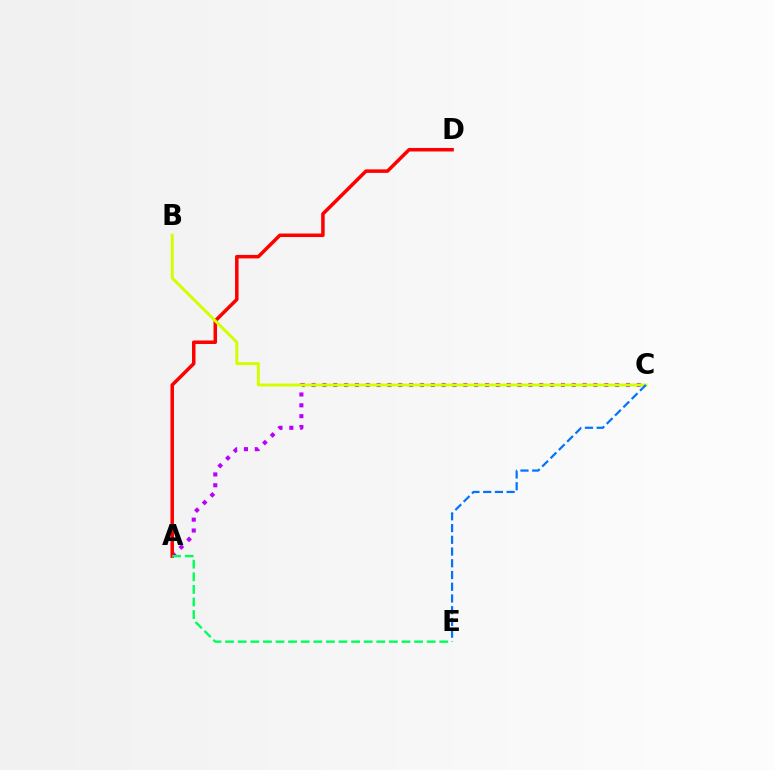{('A', 'C'): [{'color': '#b900ff', 'line_style': 'dotted', 'thickness': 2.95}], ('A', 'D'): [{'color': '#ff0000', 'line_style': 'solid', 'thickness': 2.53}], ('B', 'C'): [{'color': '#d1ff00', 'line_style': 'solid', 'thickness': 2.13}], ('A', 'E'): [{'color': '#00ff5c', 'line_style': 'dashed', 'thickness': 1.71}], ('C', 'E'): [{'color': '#0074ff', 'line_style': 'dashed', 'thickness': 1.59}]}